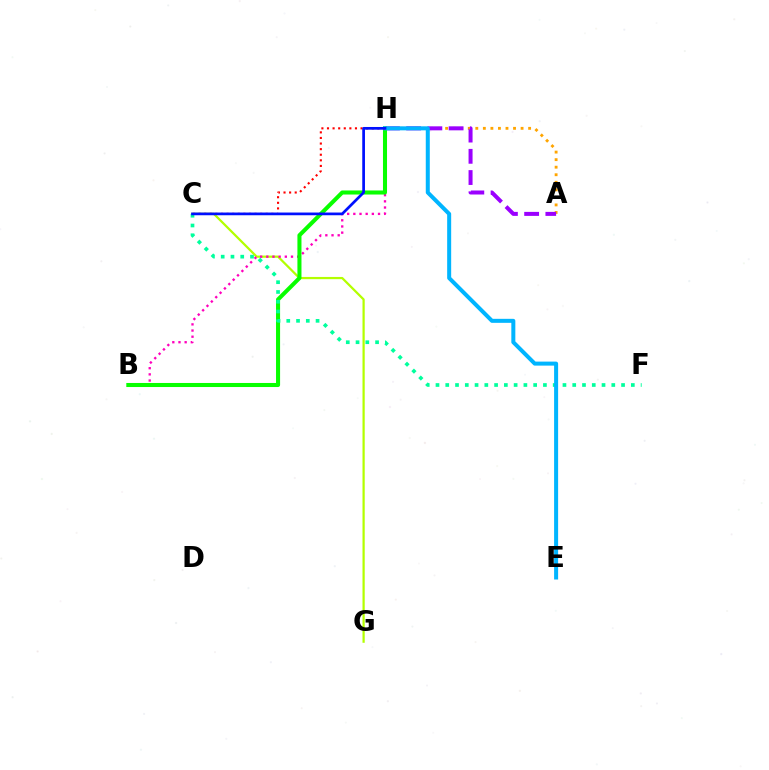{('A', 'H'): [{'color': '#ffa500', 'line_style': 'dotted', 'thickness': 2.05}, {'color': '#9b00ff', 'line_style': 'dashed', 'thickness': 2.88}], ('C', 'G'): [{'color': '#b3ff00', 'line_style': 'solid', 'thickness': 1.6}], ('B', 'H'): [{'color': '#ff00bd', 'line_style': 'dotted', 'thickness': 1.68}, {'color': '#08ff00', 'line_style': 'solid', 'thickness': 2.92}], ('C', 'F'): [{'color': '#00ff9d', 'line_style': 'dotted', 'thickness': 2.65}], ('E', 'H'): [{'color': '#00b5ff', 'line_style': 'solid', 'thickness': 2.89}], ('C', 'H'): [{'color': '#ff0000', 'line_style': 'dotted', 'thickness': 1.52}, {'color': '#0010ff', 'line_style': 'solid', 'thickness': 1.96}]}